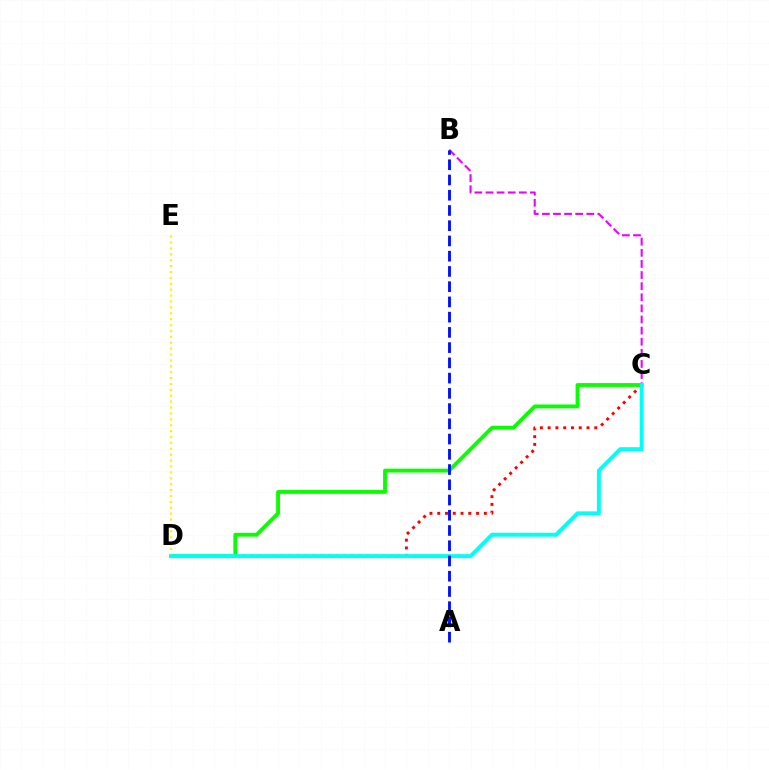{('C', 'D'): [{'color': '#ff0000', 'line_style': 'dotted', 'thickness': 2.11}, {'color': '#08ff00', 'line_style': 'solid', 'thickness': 2.76}, {'color': '#00fff6', 'line_style': 'solid', 'thickness': 2.84}], ('D', 'E'): [{'color': '#fcf500', 'line_style': 'dotted', 'thickness': 1.6}], ('B', 'C'): [{'color': '#ee00ff', 'line_style': 'dashed', 'thickness': 1.51}], ('A', 'B'): [{'color': '#0010ff', 'line_style': 'dashed', 'thickness': 2.07}]}